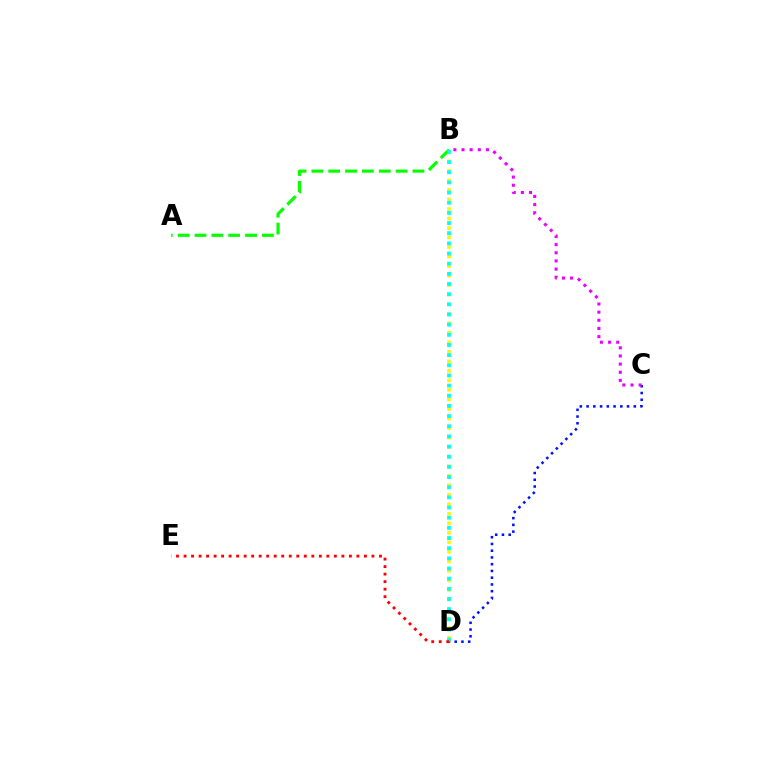{('B', 'D'): [{'color': '#fcf500', 'line_style': 'dotted', 'thickness': 2.59}, {'color': '#00fff6', 'line_style': 'dotted', 'thickness': 2.76}], ('A', 'B'): [{'color': '#08ff00', 'line_style': 'dashed', 'thickness': 2.29}], ('C', 'D'): [{'color': '#0010ff', 'line_style': 'dotted', 'thickness': 1.83}], ('B', 'C'): [{'color': '#ee00ff', 'line_style': 'dotted', 'thickness': 2.21}], ('D', 'E'): [{'color': '#ff0000', 'line_style': 'dotted', 'thickness': 2.04}]}